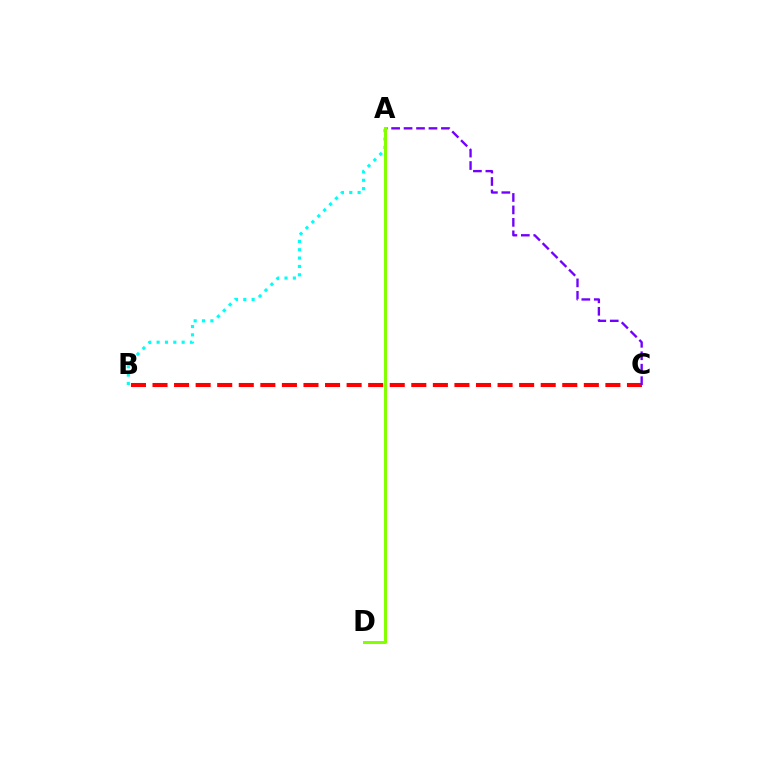{('B', 'C'): [{'color': '#ff0000', 'line_style': 'dashed', 'thickness': 2.93}], ('A', 'B'): [{'color': '#00fff6', 'line_style': 'dotted', 'thickness': 2.27}], ('A', 'C'): [{'color': '#7200ff', 'line_style': 'dashed', 'thickness': 1.69}], ('A', 'D'): [{'color': '#84ff00', 'line_style': 'solid', 'thickness': 2.15}]}